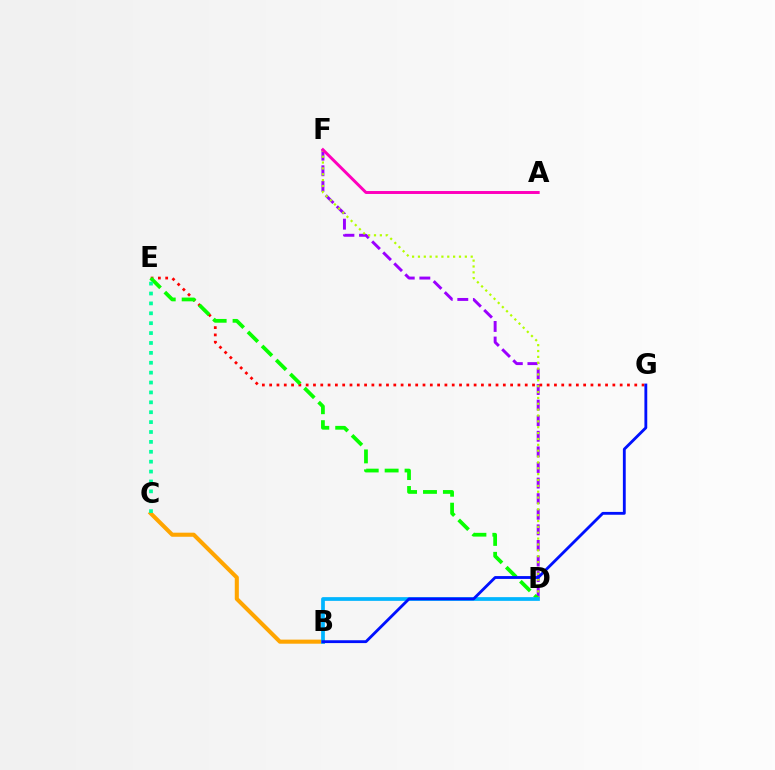{('D', 'F'): [{'color': '#9b00ff', 'line_style': 'dashed', 'thickness': 2.12}, {'color': '#b3ff00', 'line_style': 'dotted', 'thickness': 1.59}], ('E', 'G'): [{'color': '#ff0000', 'line_style': 'dotted', 'thickness': 1.98}], ('B', 'C'): [{'color': '#ffa500', 'line_style': 'solid', 'thickness': 2.94}], ('D', 'E'): [{'color': '#08ff00', 'line_style': 'dashed', 'thickness': 2.71}], ('A', 'F'): [{'color': '#ff00bd', 'line_style': 'solid', 'thickness': 2.12}], ('B', 'D'): [{'color': '#00b5ff', 'line_style': 'solid', 'thickness': 2.68}], ('B', 'G'): [{'color': '#0010ff', 'line_style': 'solid', 'thickness': 2.04}], ('C', 'E'): [{'color': '#00ff9d', 'line_style': 'dotted', 'thickness': 2.69}]}